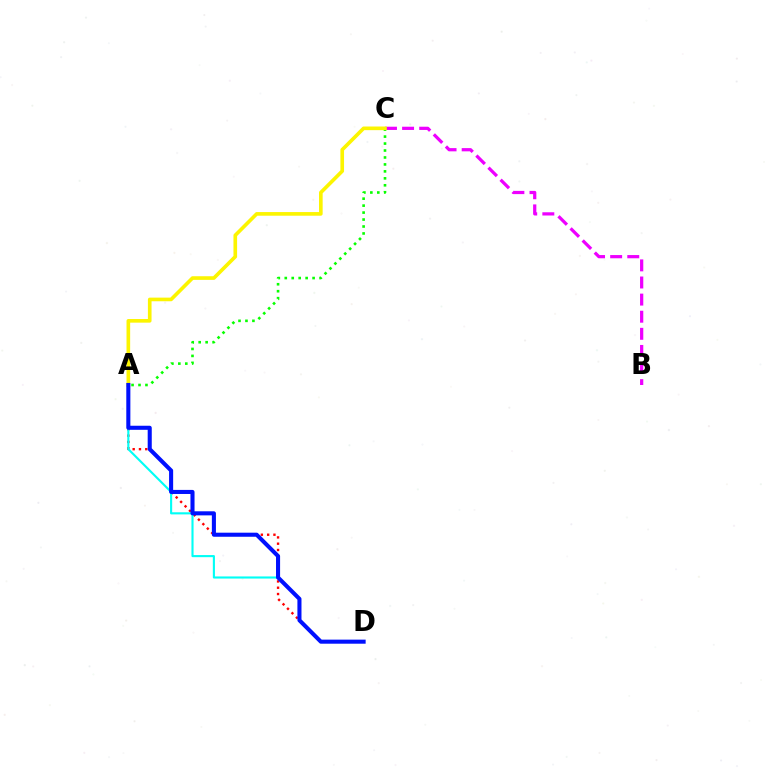{('A', 'D'): [{'color': '#ff0000', 'line_style': 'dotted', 'thickness': 1.71}, {'color': '#00fff6', 'line_style': 'solid', 'thickness': 1.53}, {'color': '#0010ff', 'line_style': 'solid', 'thickness': 2.93}], ('B', 'C'): [{'color': '#ee00ff', 'line_style': 'dashed', 'thickness': 2.32}], ('A', 'C'): [{'color': '#08ff00', 'line_style': 'dotted', 'thickness': 1.89}, {'color': '#fcf500', 'line_style': 'solid', 'thickness': 2.62}]}